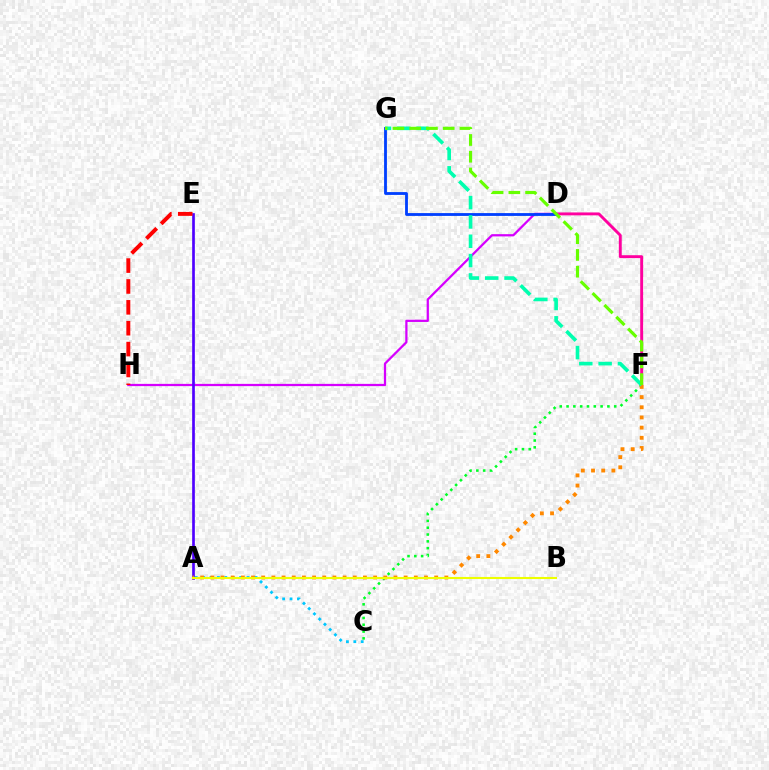{('D', 'F'): [{'color': '#ff00a0', 'line_style': 'solid', 'thickness': 2.09}], ('D', 'H'): [{'color': '#d600ff', 'line_style': 'solid', 'thickness': 1.62}], ('C', 'F'): [{'color': '#00ff27', 'line_style': 'dotted', 'thickness': 1.85}], ('A', 'C'): [{'color': '#00c7ff', 'line_style': 'dotted', 'thickness': 2.01}], ('A', 'E'): [{'color': '#4f00ff', 'line_style': 'solid', 'thickness': 1.93}], ('E', 'H'): [{'color': '#ff0000', 'line_style': 'dashed', 'thickness': 2.84}], ('A', 'F'): [{'color': '#ff8800', 'line_style': 'dotted', 'thickness': 2.76}], ('D', 'G'): [{'color': '#003fff', 'line_style': 'solid', 'thickness': 2.03}], ('A', 'B'): [{'color': '#eeff00', 'line_style': 'solid', 'thickness': 1.51}], ('F', 'G'): [{'color': '#00ffaf', 'line_style': 'dashed', 'thickness': 2.63}, {'color': '#66ff00', 'line_style': 'dashed', 'thickness': 2.28}]}